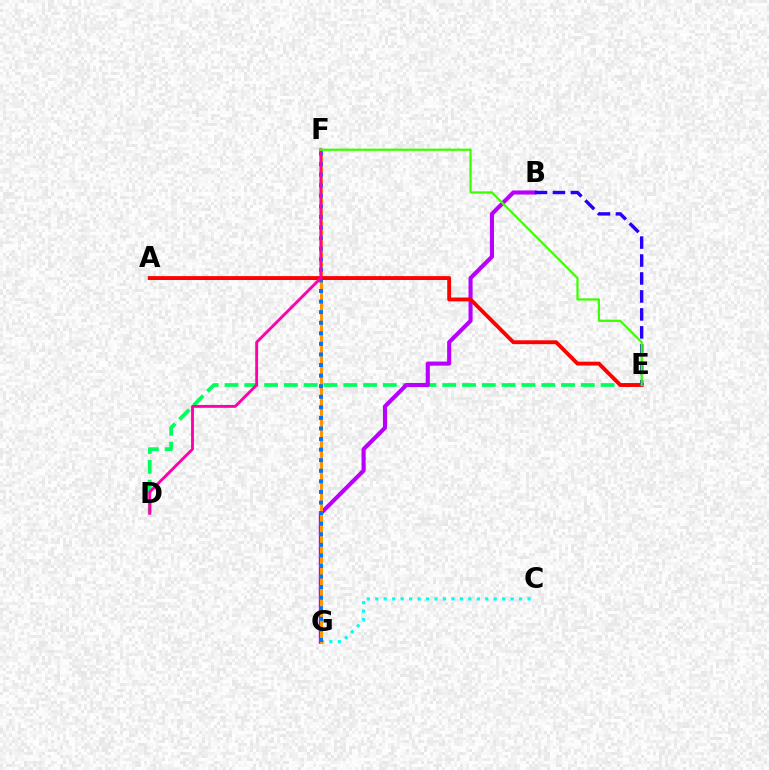{('D', 'E'): [{'color': '#00ff5c', 'line_style': 'dashed', 'thickness': 2.69}], ('F', 'G'): [{'color': '#d1ff00', 'line_style': 'dashed', 'thickness': 2.24}, {'color': '#ff9400', 'line_style': 'solid', 'thickness': 2.18}, {'color': '#0074ff', 'line_style': 'dotted', 'thickness': 2.87}], ('C', 'G'): [{'color': '#00fff6', 'line_style': 'dotted', 'thickness': 2.3}], ('B', 'G'): [{'color': '#b900ff', 'line_style': 'solid', 'thickness': 2.95}], ('A', 'E'): [{'color': '#ff0000', 'line_style': 'solid', 'thickness': 2.79}], ('D', 'F'): [{'color': '#ff00ac', 'line_style': 'solid', 'thickness': 2.07}], ('B', 'E'): [{'color': '#2500ff', 'line_style': 'dashed', 'thickness': 2.44}], ('E', 'F'): [{'color': '#3dff00', 'line_style': 'solid', 'thickness': 1.62}]}